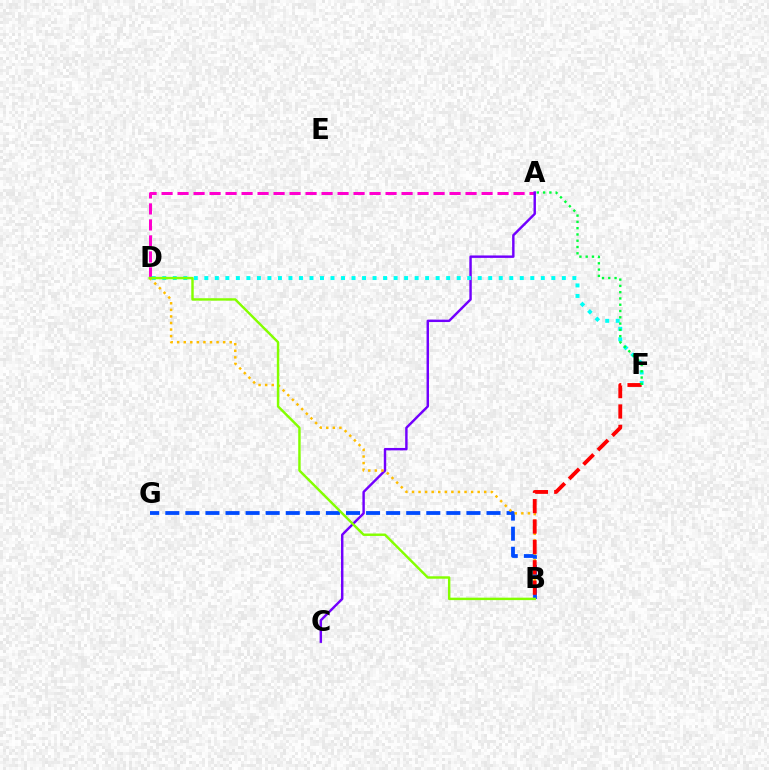{('A', 'D'): [{'color': '#ff00cf', 'line_style': 'dashed', 'thickness': 2.17}], ('A', 'C'): [{'color': '#7200ff', 'line_style': 'solid', 'thickness': 1.75}], ('D', 'F'): [{'color': '#00fff6', 'line_style': 'dotted', 'thickness': 2.86}], ('B', 'G'): [{'color': '#004bff', 'line_style': 'dashed', 'thickness': 2.73}], ('B', 'D'): [{'color': '#ffbd00', 'line_style': 'dotted', 'thickness': 1.78}, {'color': '#84ff00', 'line_style': 'solid', 'thickness': 1.76}], ('B', 'F'): [{'color': '#ff0000', 'line_style': 'dashed', 'thickness': 2.77}], ('A', 'F'): [{'color': '#00ff39', 'line_style': 'dotted', 'thickness': 1.71}]}